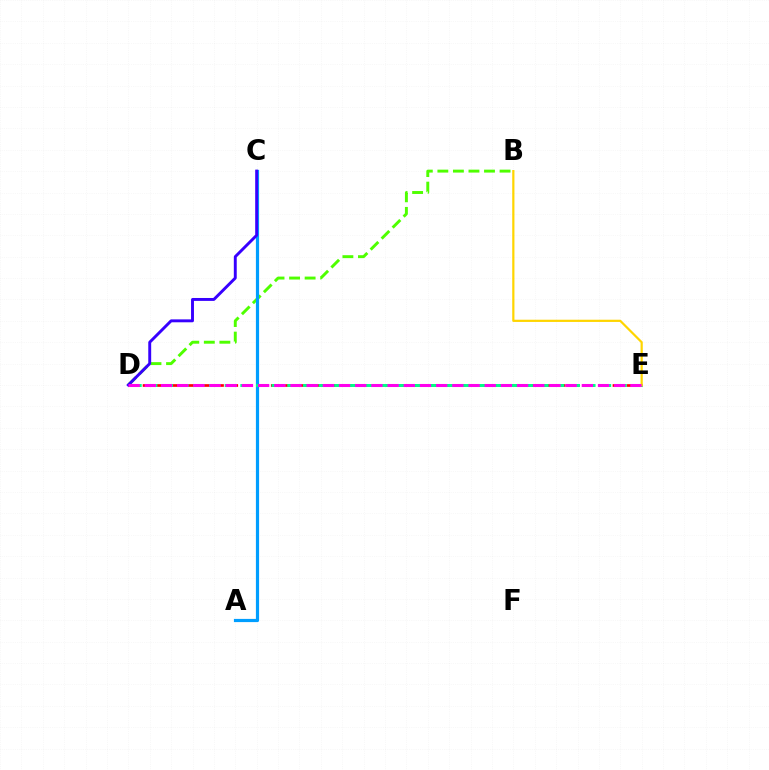{('D', 'E'): [{'color': '#ff0000', 'line_style': 'dashed', 'thickness': 1.93}, {'color': '#00ff86', 'line_style': 'dashed', 'thickness': 2.13}, {'color': '#ff00ed', 'line_style': 'dashed', 'thickness': 2.2}], ('B', 'D'): [{'color': '#4fff00', 'line_style': 'dashed', 'thickness': 2.11}], ('A', 'C'): [{'color': '#009eff', 'line_style': 'solid', 'thickness': 2.3}], ('C', 'D'): [{'color': '#3700ff', 'line_style': 'solid', 'thickness': 2.1}], ('B', 'E'): [{'color': '#ffd500', 'line_style': 'solid', 'thickness': 1.59}]}